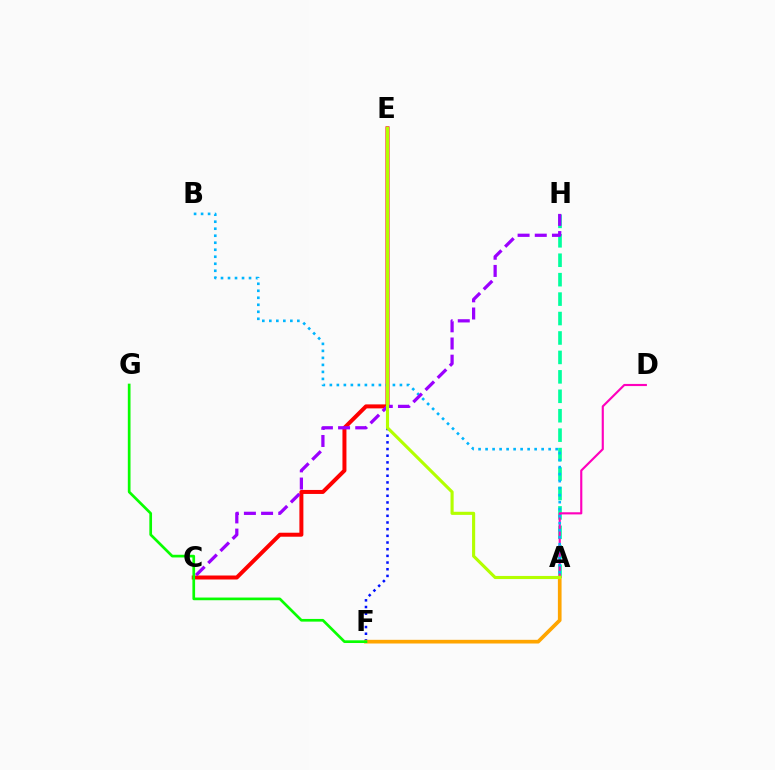{('E', 'F'): [{'color': '#0010ff', 'line_style': 'dotted', 'thickness': 1.81}], ('A', 'H'): [{'color': '#00ff9d', 'line_style': 'dashed', 'thickness': 2.64}], ('C', 'E'): [{'color': '#ff0000', 'line_style': 'solid', 'thickness': 2.87}], ('A', 'D'): [{'color': '#ff00bd', 'line_style': 'solid', 'thickness': 1.54}], ('A', 'B'): [{'color': '#00b5ff', 'line_style': 'dotted', 'thickness': 1.9}], ('A', 'F'): [{'color': '#ffa500', 'line_style': 'solid', 'thickness': 2.65}], ('F', 'G'): [{'color': '#08ff00', 'line_style': 'solid', 'thickness': 1.94}], ('C', 'H'): [{'color': '#9b00ff', 'line_style': 'dashed', 'thickness': 2.33}], ('A', 'E'): [{'color': '#b3ff00', 'line_style': 'solid', 'thickness': 2.24}]}